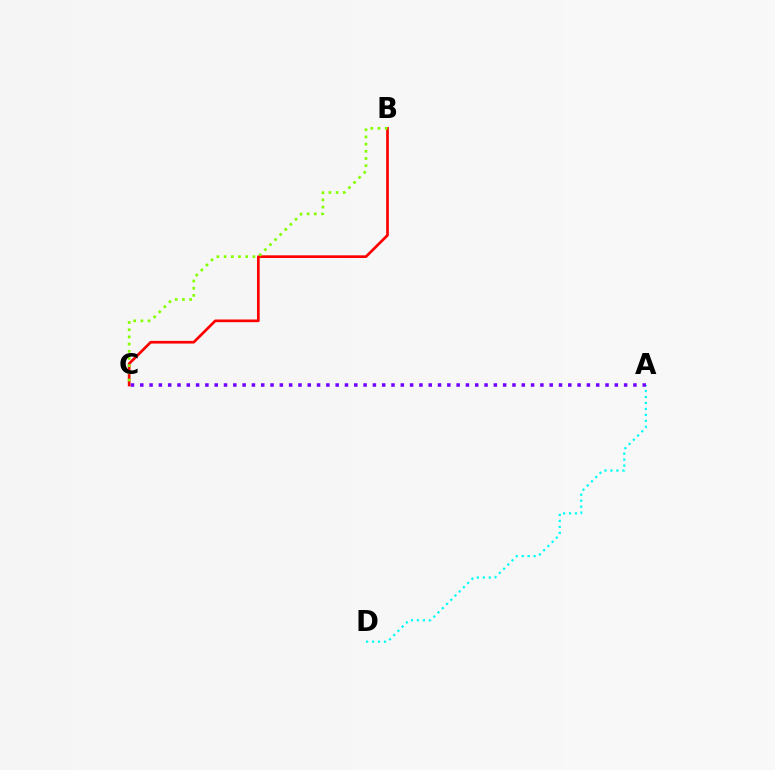{('B', 'C'): [{'color': '#ff0000', 'line_style': 'solid', 'thickness': 1.94}, {'color': '#84ff00', 'line_style': 'dotted', 'thickness': 1.95}], ('A', 'D'): [{'color': '#00fff6', 'line_style': 'dotted', 'thickness': 1.62}], ('A', 'C'): [{'color': '#7200ff', 'line_style': 'dotted', 'thickness': 2.53}]}